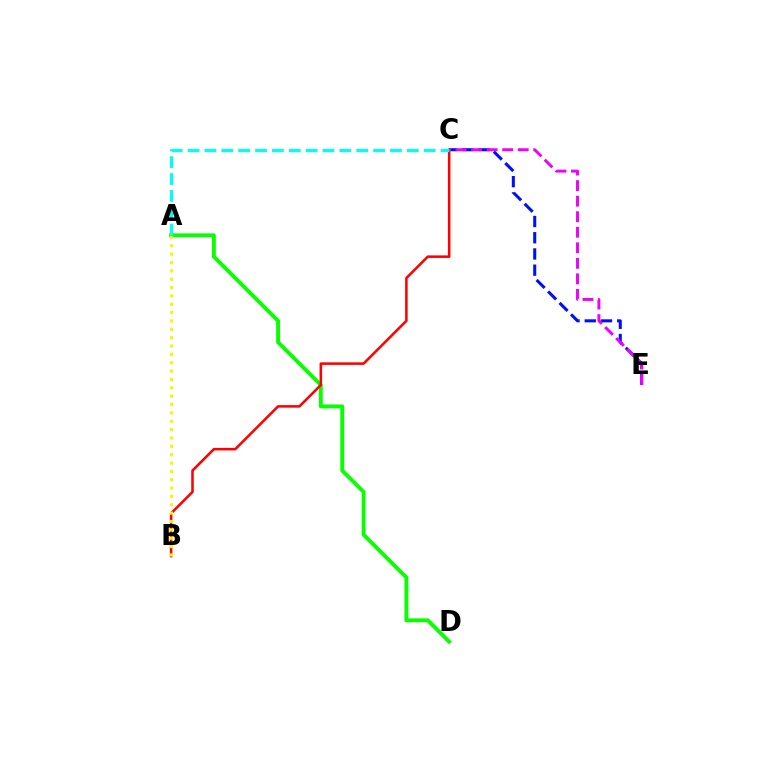{('A', 'D'): [{'color': '#08ff00', 'line_style': 'solid', 'thickness': 2.78}], ('C', 'E'): [{'color': '#0010ff', 'line_style': 'dashed', 'thickness': 2.2}, {'color': '#ee00ff', 'line_style': 'dashed', 'thickness': 2.11}], ('B', 'C'): [{'color': '#ff0000', 'line_style': 'solid', 'thickness': 1.83}], ('A', 'C'): [{'color': '#00fff6', 'line_style': 'dashed', 'thickness': 2.29}], ('A', 'B'): [{'color': '#fcf500', 'line_style': 'dotted', 'thickness': 2.27}]}